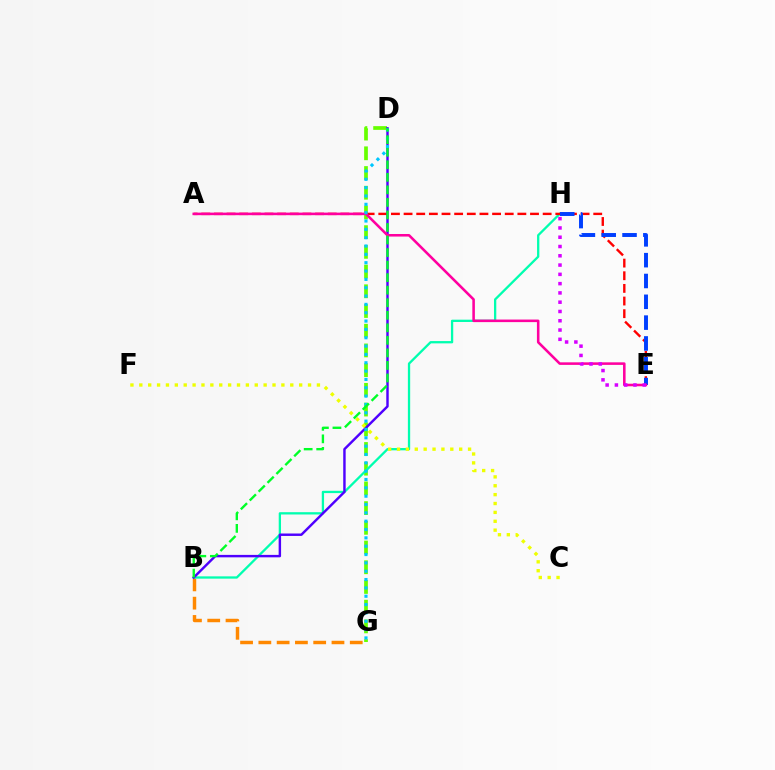{('D', 'G'): [{'color': '#66ff00', 'line_style': 'dashed', 'thickness': 2.68}, {'color': '#00c7ff', 'line_style': 'dotted', 'thickness': 2.27}], ('B', 'G'): [{'color': '#ff8800', 'line_style': 'dashed', 'thickness': 2.48}], ('B', 'H'): [{'color': '#00ffaf', 'line_style': 'solid', 'thickness': 1.65}], ('A', 'E'): [{'color': '#ff0000', 'line_style': 'dashed', 'thickness': 1.72}, {'color': '#ff00a0', 'line_style': 'solid', 'thickness': 1.84}], ('E', 'H'): [{'color': '#003fff', 'line_style': 'dashed', 'thickness': 2.83}, {'color': '#d600ff', 'line_style': 'dotted', 'thickness': 2.52}], ('B', 'D'): [{'color': '#4f00ff', 'line_style': 'solid', 'thickness': 1.75}, {'color': '#00ff27', 'line_style': 'dashed', 'thickness': 1.7}], ('C', 'F'): [{'color': '#eeff00', 'line_style': 'dotted', 'thickness': 2.41}]}